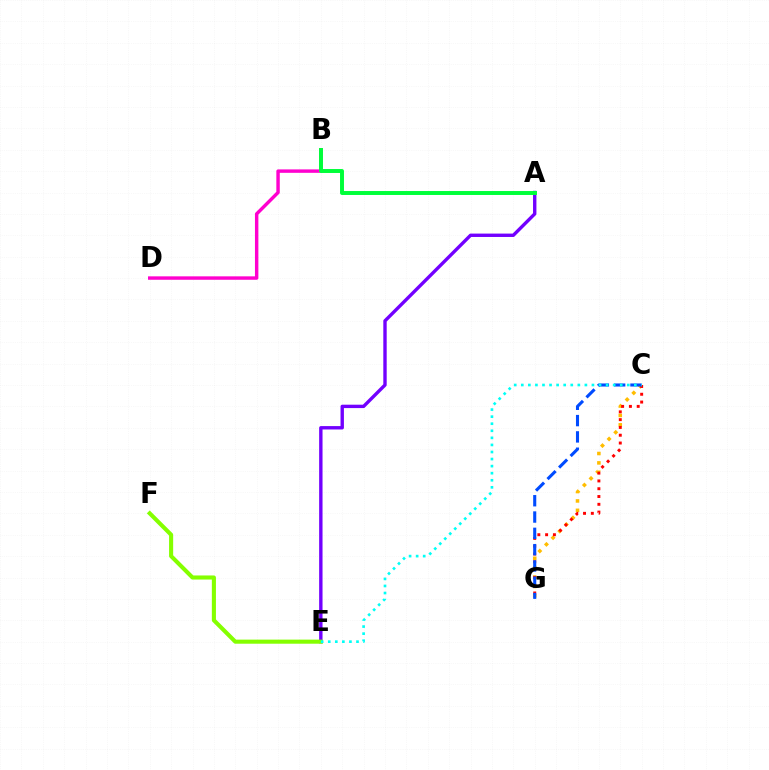{('C', 'G'): [{'color': '#ffbd00', 'line_style': 'dotted', 'thickness': 2.55}, {'color': '#ff0000', 'line_style': 'dotted', 'thickness': 2.12}, {'color': '#004bff', 'line_style': 'dashed', 'thickness': 2.22}], ('B', 'D'): [{'color': '#ff00cf', 'line_style': 'solid', 'thickness': 2.47}], ('A', 'E'): [{'color': '#7200ff', 'line_style': 'solid', 'thickness': 2.44}], ('E', 'F'): [{'color': '#84ff00', 'line_style': 'solid', 'thickness': 2.94}], ('A', 'B'): [{'color': '#00ff39', 'line_style': 'solid', 'thickness': 2.84}], ('C', 'E'): [{'color': '#00fff6', 'line_style': 'dotted', 'thickness': 1.92}]}